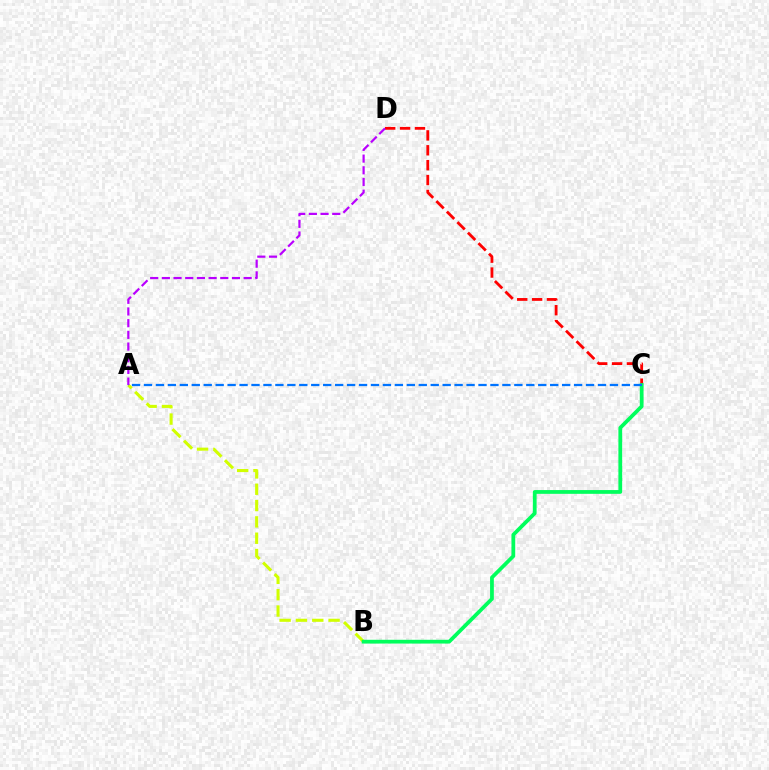{('A', 'B'): [{'color': '#d1ff00', 'line_style': 'dashed', 'thickness': 2.22}], ('C', 'D'): [{'color': '#ff0000', 'line_style': 'dashed', 'thickness': 2.02}], ('A', 'D'): [{'color': '#b900ff', 'line_style': 'dashed', 'thickness': 1.59}], ('B', 'C'): [{'color': '#00ff5c', 'line_style': 'solid', 'thickness': 2.71}], ('A', 'C'): [{'color': '#0074ff', 'line_style': 'dashed', 'thickness': 1.62}]}